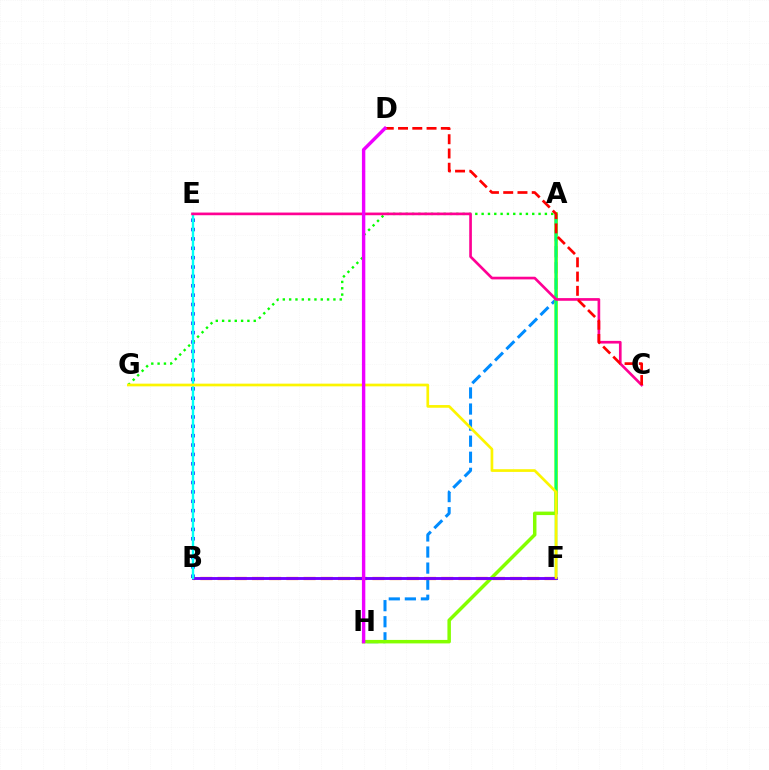{('B', 'E'): [{'color': '#0010ff', 'line_style': 'dotted', 'thickness': 2.55}, {'color': '#00fff6', 'line_style': 'solid', 'thickness': 1.72}], ('A', 'H'): [{'color': '#008cff', 'line_style': 'dashed', 'thickness': 2.18}, {'color': '#84ff00', 'line_style': 'solid', 'thickness': 2.51}], ('A', 'F'): [{'color': '#00ff74', 'line_style': 'solid', 'thickness': 1.79}], ('B', 'F'): [{'color': '#ff7c00', 'line_style': 'dashed', 'thickness': 2.34}, {'color': '#7200ff', 'line_style': 'solid', 'thickness': 2.07}], ('A', 'G'): [{'color': '#08ff00', 'line_style': 'dotted', 'thickness': 1.72}], ('F', 'G'): [{'color': '#fcf500', 'line_style': 'solid', 'thickness': 1.94}], ('C', 'E'): [{'color': '#ff0094', 'line_style': 'solid', 'thickness': 1.92}], ('C', 'D'): [{'color': '#ff0000', 'line_style': 'dashed', 'thickness': 1.94}], ('D', 'H'): [{'color': '#ee00ff', 'line_style': 'solid', 'thickness': 2.45}]}